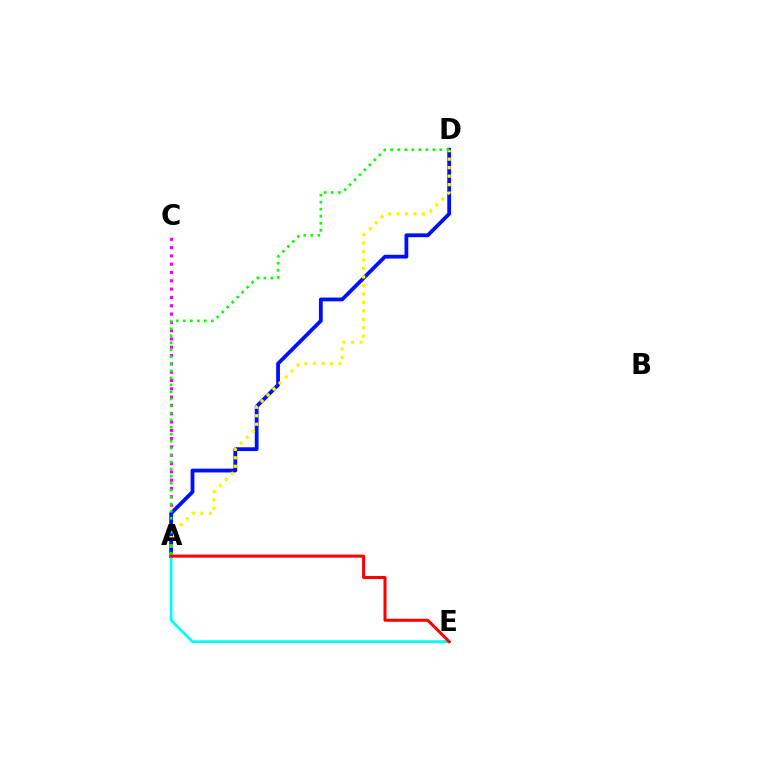{('A', 'C'): [{'color': '#ee00ff', 'line_style': 'dotted', 'thickness': 2.26}], ('A', 'D'): [{'color': '#0010ff', 'line_style': 'solid', 'thickness': 2.73}, {'color': '#fcf500', 'line_style': 'dotted', 'thickness': 2.31}, {'color': '#08ff00', 'line_style': 'dotted', 'thickness': 1.91}], ('A', 'E'): [{'color': '#00fff6', 'line_style': 'solid', 'thickness': 1.99}, {'color': '#ff0000', 'line_style': 'solid', 'thickness': 2.18}]}